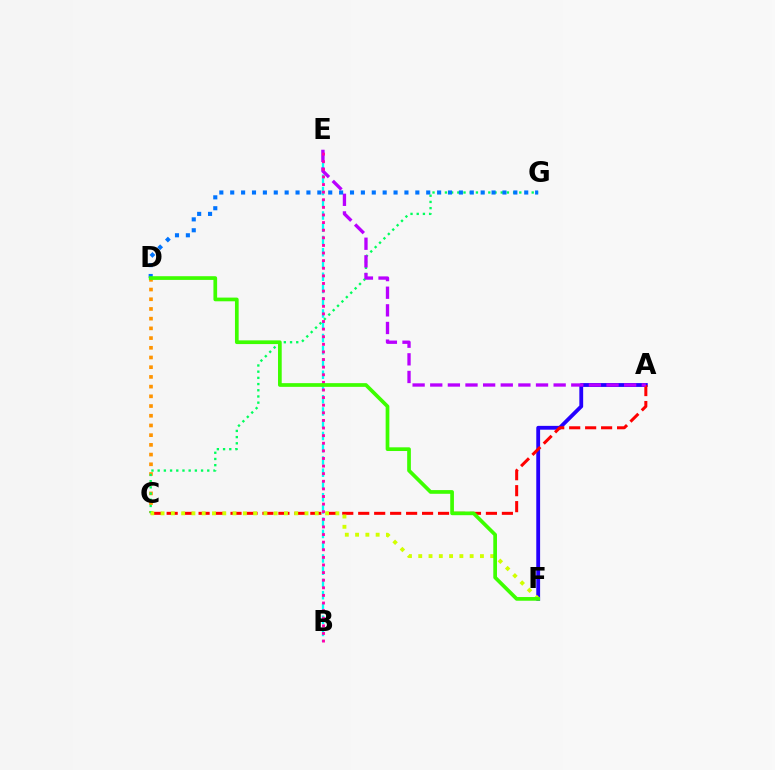{('A', 'F'): [{'color': '#2500ff', 'line_style': 'solid', 'thickness': 2.75}], ('A', 'C'): [{'color': '#ff0000', 'line_style': 'dashed', 'thickness': 2.17}], ('C', 'D'): [{'color': '#ff9400', 'line_style': 'dotted', 'thickness': 2.64}], ('C', 'G'): [{'color': '#00ff5c', 'line_style': 'dotted', 'thickness': 1.68}], ('B', 'E'): [{'color': '#00fff6', 'line_style': 'dashed', 'thickness': 1.66}, {'color': '#ff00ac', 'line_style': 'dotted', 'thickness': 2.07}], ('A', 'E'): [{'color': '#b900ff', 'line_style': 'dashed', 'thickness': 2.39}], ('D', 'G'): [{'color': '#0074ff', 'line_style': 'dotted', 'thickness': 2.96}], ('C', 'F'): [{'color': '#d1ff00', 'line_style': 'dotted', 'thickness': 2.79}], ('D', 'F'): [{'color': '#3dff00', 'line_style': 'solid', 'thickness': 2.66}]}